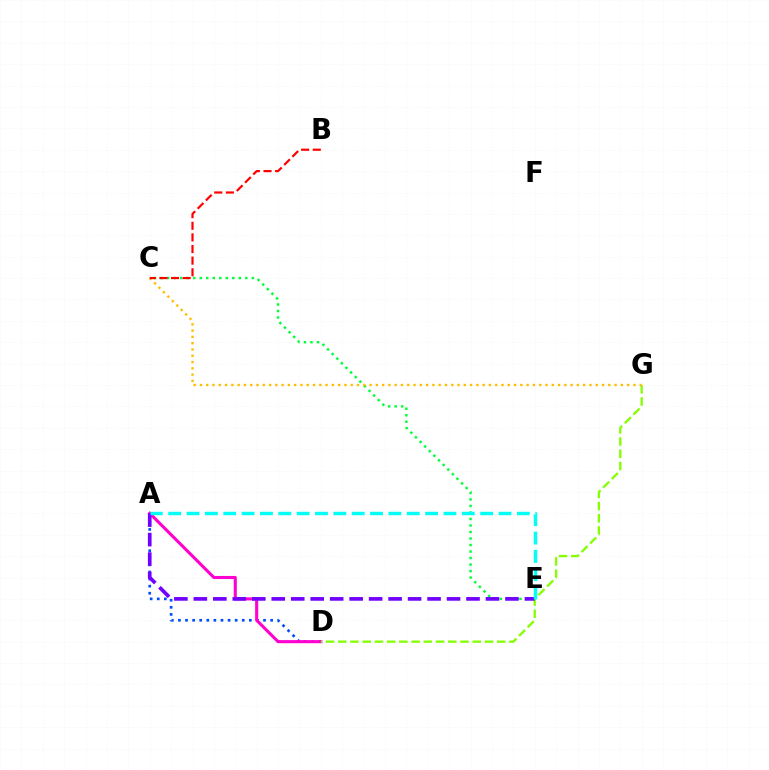{('A', 'D'): [{'color': '#004bff', 'line_style': 'dotted', 'thickness': 1.93}, {'color': '#ff00cf', 'line_style': 'solid', 'thickness': 2.22}], ('C', 'E'): [{'color': '#00ff39', 'line_style': 'dotted', 'thickness': 1.77}], ('D', 'G'): [{'color': '#84ff00', 'line_style': 'dashed', 'thickness': 1.66}], ('C', 'G'): [{'color': '#ffbd00', 'line_style': 'dotted', 'thickness': 1.71}], ('A', 'E'): [{'color': '#7200ff', 'line_style': 'dashed', 'thickness': 2.65}, {'color': '#00fff6', 'line_style': 'dashed', 'thickness': 2.49}], ('B', 'C'): [{'color': '#ff0000', 'line_style': 'dashed', 'thickness': 1.58}]}